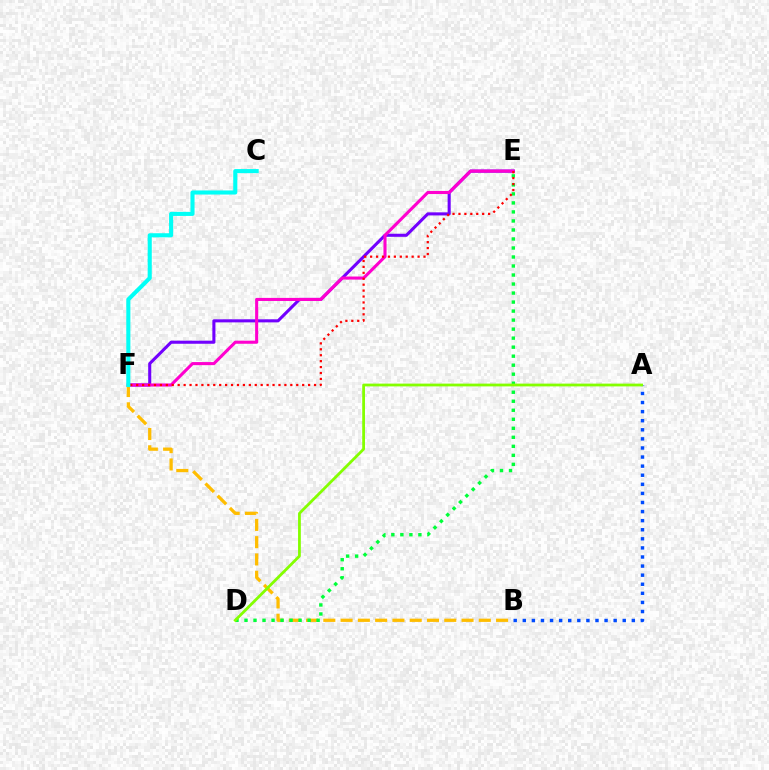{('B', 'F'): [{'color': '#ffbd00', 'line_style': 'dashed', 'thickness': 2.35}], ('E', 'F'): [{'color': '#7200ff', 'line_style': 'solid', 'thickness': 2.21}, {'color': '#ff00cf', 'line_style': 'solid', 'thickness': 2.21}, {'color': '#ff0000', 'line_style': 'dotted', 'thickness': 1.61}], ('D', 'E'): [{'color': '#00ff39', 'line_style': 'dotted', 'thickness': 2.45}], ('A', 'B'): [{'color': '#004bff', 'line_style': 'dotted', 'thickness': 2.47}], ('A', 'D'): [{'color': '#84ff00', 'line_style': 'solid', 'thickness': 2.0}], ('C', 'F'): [{'color': '#00fff6', 'line_style': 'solid', 'thickness': 2.94}]}